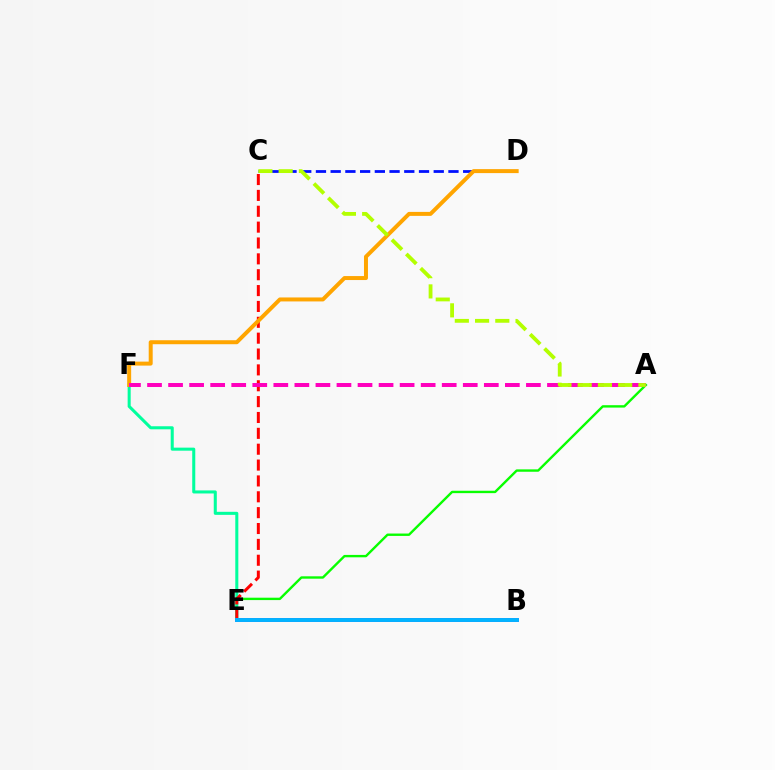{('A', 'E'): [{'color': '#08ff00', 'line_style': 'solid', 'thickness': 1.72}], ('E', 'F'): [{'color': '#00ff9d', 'line_style': 'solid', 'thickness': 2.19}], ('C', 'E'): [{'color': '#ff0000', 'line_style': 'dashed', 'thickness': 2.15}], ('C', 'D'): [{'color': '#0010ff', 'line_style': 'dashed', 'thickness': 2.0}], ('B', 'E'): [{'color': '#9b00ff', 'line_style': 'solid', 'thickness': 2.69}, {'color': '#00b5ff', 'line_style': 'solid', 'thickness': 2.8}], ('D', 'F'): [{'color': '#ffa500', 'line_style': 'solid', 'thickness': 2.86}], ('A', 'F'): [{'color': '#ff00bd', 'line_style': 'dashed', 'thickness': 2.86}], ('A', 'C'): [{'color': '#b3ff00', 'line_style': 'dashed', 'thickness': 2.75}]}